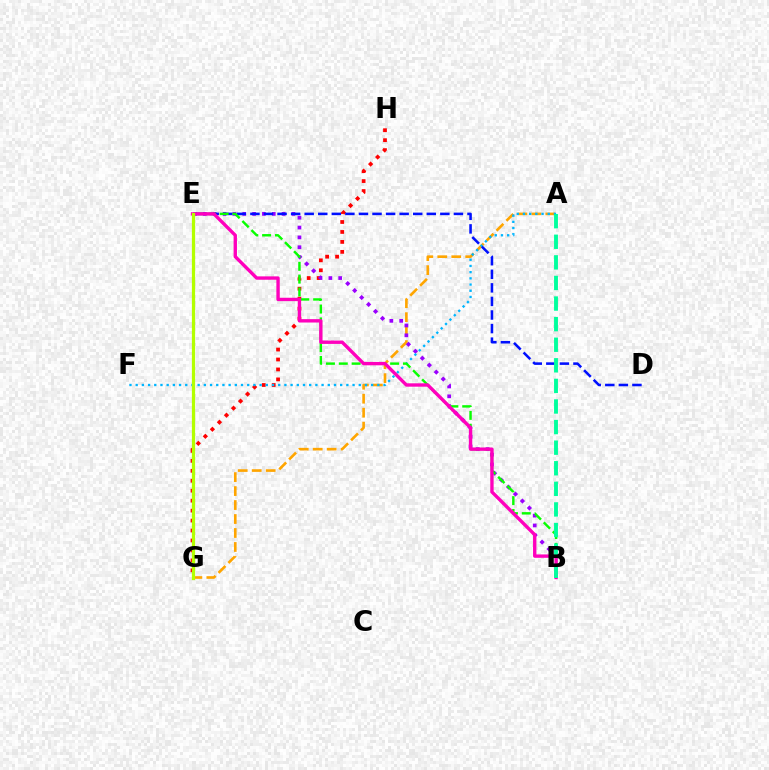{('A', 'G'): [{'color': '#ffa500', 'line_style': 'dashed', 'thickness': 1.9}], ('G', 'H'): [{'color': '#ff0000', 'line_style': 'dotted', 'thickness': 2.7}], ('B', 'E'): [{'color': '#9b00ff', 'line_style': 'dotted', 'thickness': 2.67}, {'color': '#08ff00', 'line_style': 'dashed', 'thickness': 1.74}, {'color': '#ff00bd', 'line_style': 'solid', 'thickness': 2.43}], ('A', 'F'): [{'color': '#00b5ff', 'line_style': 'dotted', 'thickness': 1.68}], ('D', 'E'): [{'color': '#0010ff', 'line_style': 'dashed', 'thickness': 1.84}], ('A', 'B'): [{'color': '#00ff9d', 'line_style': 'dashed', 'thickness': 2.8}], ('E', 'G'): [{'color': '#b3ff00', 'line_style': 'solid', 'thickness': 2.32}]}